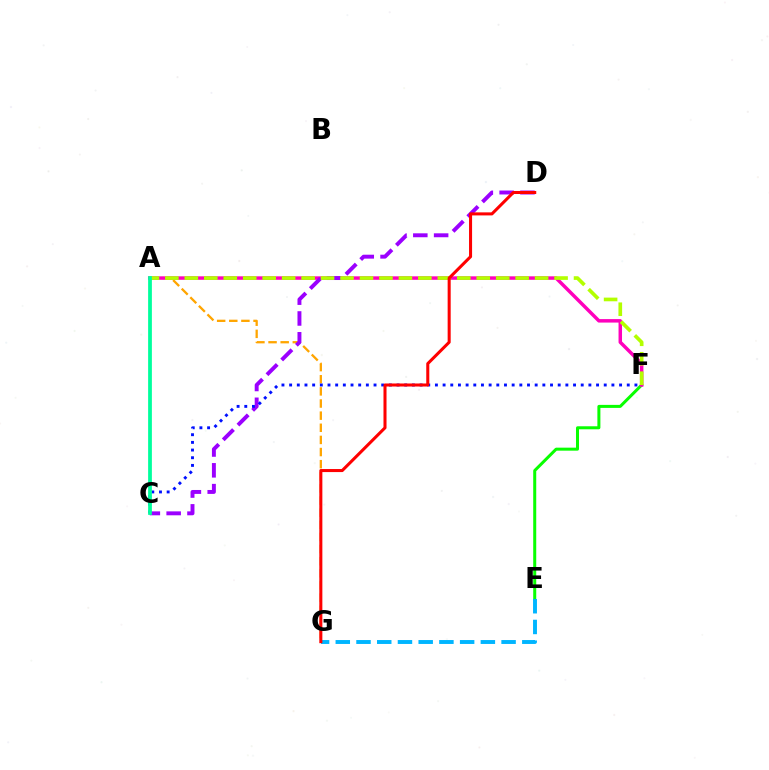{('A', 'G'): [{'color': '#ffa500', 'line_style': 'dashed', 'thickness': 1.65}], ('E', 'F'): [{'color': '#08ff00', 'line_style': 'solid', 'thickness': 2.17}], ('A', 'F'): [{'color': '#ff00bd', 'line_style': 'solid', 'thickness': 2.51}, {'color': '#b3ff00', 'line_style': 'dashed', 'thickness': 2.64}], ('E', 'G'): [{'color': '#00b5ff', 'line_style': 'dashed', 'thickness': 2.82}], ('C', 'D'): [{'color': '#9b00ff', 'line_style': 'dashed', 'thickness': 2.83}], ('C', 'F'): [{'color': '#0010ff', 'line_style': 'dotted', 'thickness': 2.08}], ('D', 'G'): [{'color': '#ff0000', 'line_style': 'solid', 'thickness': 2.19}], ('A', 'C'): [{'color': '#00ff9d', 'line_style': 'solid', 'thickness': 2.7}]}